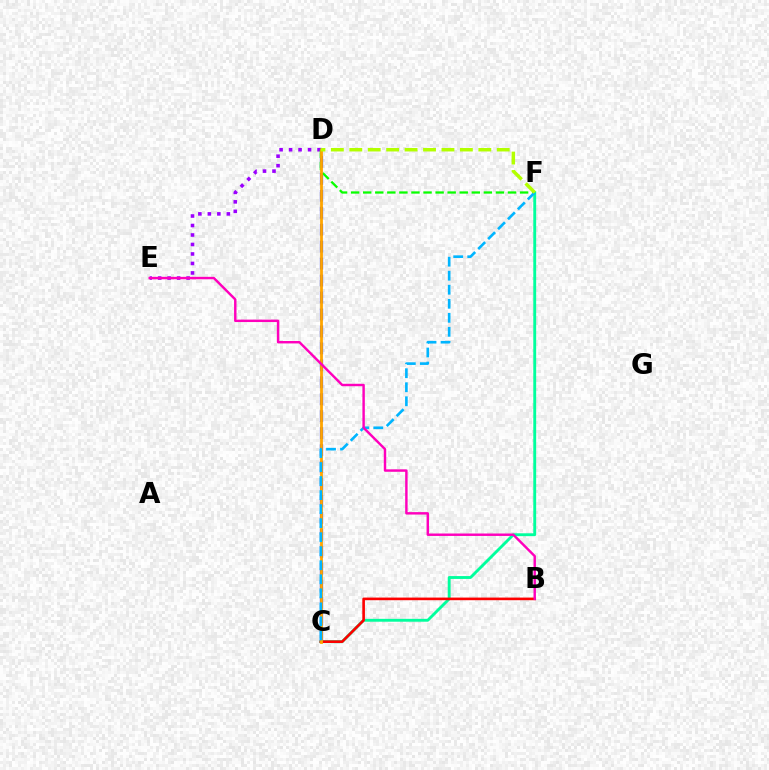{('C', 'D'): [{'color': '#0010ff', 'line_style': 'dashed', 'thickness': 2.3}, {'color': '#ffa500', 'line_style': 'solid', 'thickness': 2.01}], ('D', 'E'): [{'color': '#9b00ff', 'line_style': 'dotted', 'thickness': 2.58}], ('C', 'F'): [{'color': '#00ff9d', 'line_style': 'solid', 'thickness': 2.06}, {'color': '#00b5ff', 'line_style': 'dashed', 'thickness': 1.91}], ('D', 'F'): [{'color': '#08ff00', 'line_style': 'dashed', 'thickness': 1.64}, {'color': '#b3ff00', 'line_style': 'dashed', 'thickness': 2.5}], ('B', 'C'): [{'color': '#ff0000', 'line_style': 'solid', 'thickness': 1.89}], ('B', 'E'): [{'color': '#ff00bd', 'line_style': 'solid', 'thickness': 1.75}]}